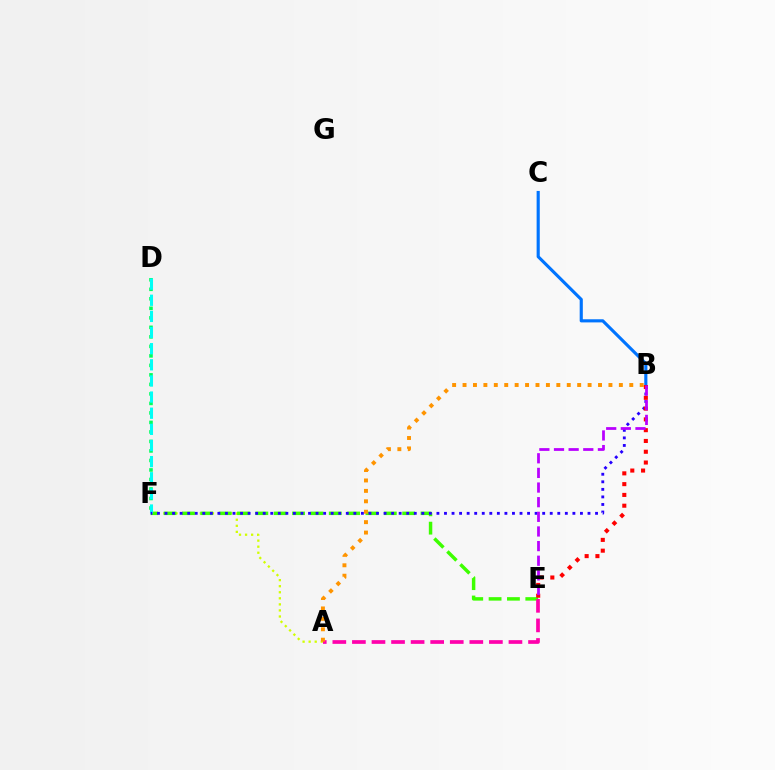{('A', 'F'): [{'color': '#d1ff00', 'line_style': 'dotted', 'thickness': 1.65}], ('E', 'F'): [{'color': '#3dff00', 'line_style': 'dashed', 'thickness': 2.49}], ('A', 'E'): [{'color': '#ff00ac', 'line_style': 'dashed', 'thickness': 2.66}], ('D', 'F'): [{'color': '#00ff5c', 'line_style': 'dotted', 'thickness': 2.58}, {'color': '#00fff6', 'line_style': 'dashed', 'thickness': 2.19}], ('B', 'C'): [{'color': '#0074ff', 'line_style': 'solid', 'thickness': 2.25}], ('A', 'B'): [{'color': '#ff9400', 'line_style': 'dotted', 'thickness': 2.83}], ('B', 'F'): [{'color': '#2500ff', 'line_style': 'dotted', 'thickness': 2.05}], ('B', 'E'): [{'color': '#ff0000', 'line_style': 'dotted', 'thickness': 2.93}, {'color': '#b900ff', 'line_style': 'dashed', 'thickness': 1.99}]}